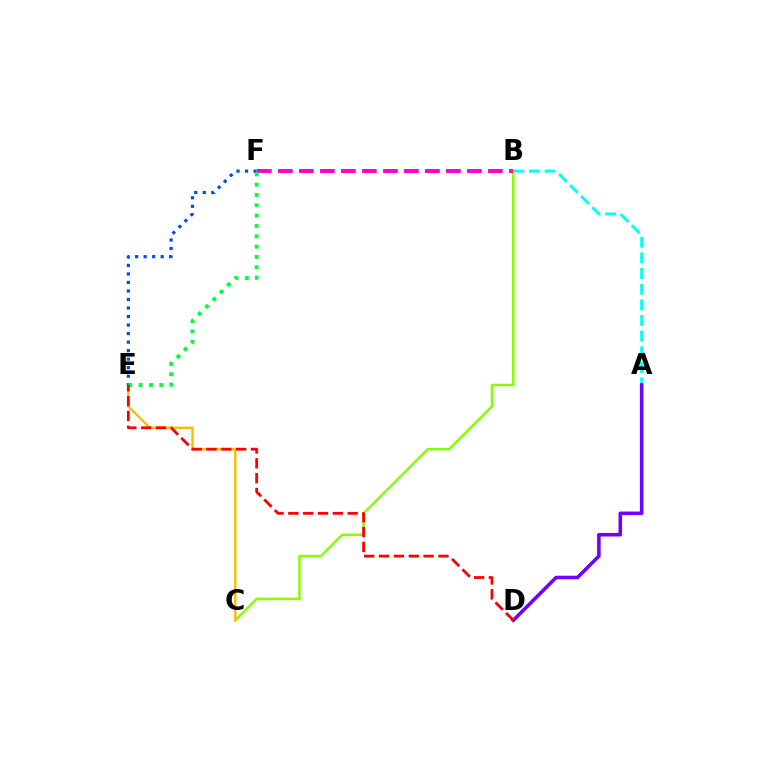{('A', 'B'): [{'color': '#00fff6', 'line_style': 'dashed', 'thickness': 2.13}], ('B', 'C'): [{'color': '#84ff00', 'line_style': 'solid', 'thickness': 1.8}], ('C', 'E'): [{'color': '#ffbd00', 'line_style': 'solid', 'thickness': 1.73}], ('E', 'F'): [{'color': '#004bff', 'line_style': 'dotted', 'thickness': 2.32}, {'color': '#00ff39', 'line_style': 'dotted', 'thickness': 2.81}], ('B', 'F'): [{'color': '#ff00cf', 'line_style': 'dashed', 'thickness': 2.85}], ('A', 'D'): [{'color': '#7200ff', 'line_style': 'solid', 'thickness': 2.56}], ('D', 'E'): [{'color': '#ff0000', 'line_style': 'dashed', 'thickness': 2.02}]}